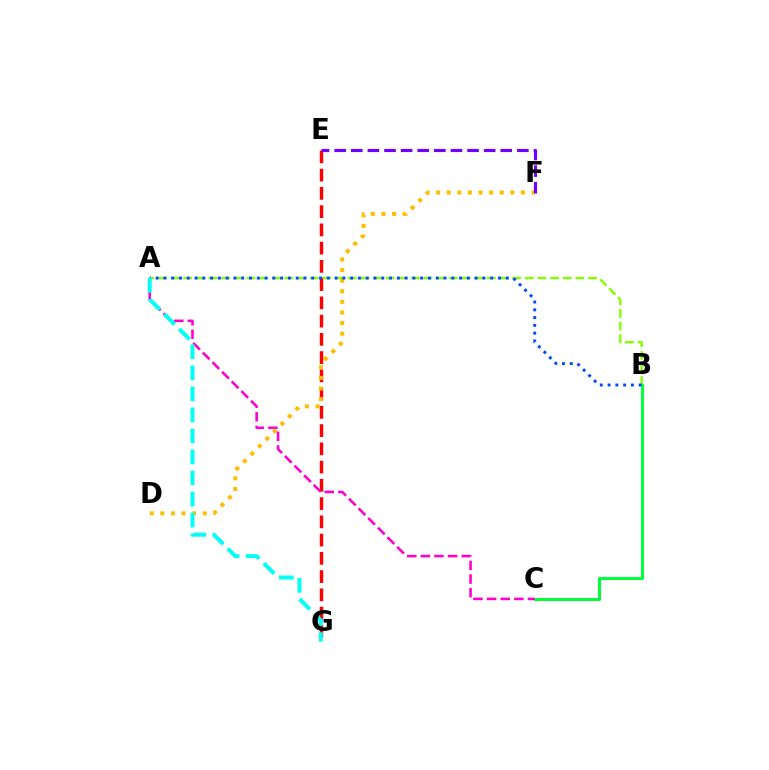{('B', 'C'): [{'color': '#00ff39', 'line_style': 'solid', 'thickness': 2.14}], ('A', 'B'): [{'color': '#84ff00', 'line_style': 'dashed', 'thickness': 1.72}, {'color': '#004bff', 'line_style': 'dotted', 'thickness': 2.11}], ('E', 'G'): [{'color': '#ff0000', 'line_style': 'dashed', 'thickness': 2.48}], ('A', 'C'): [{'color': '#ff00cf', 'line_style': 'dashed', 'thickness': 1.85}], ('D', 'F'): [{'color': '#ffbd00', 'line_style': 'dotted', 'thickness': 2.88}], ('E', 'F'): [{'color': '#7200ff', 'line_style': 'dashed', 'thickness': 2.26}], ('A', 'G'): [{'color': '#00fff6', 'line_style': 'dashed', 'thickness': 2.86}]}